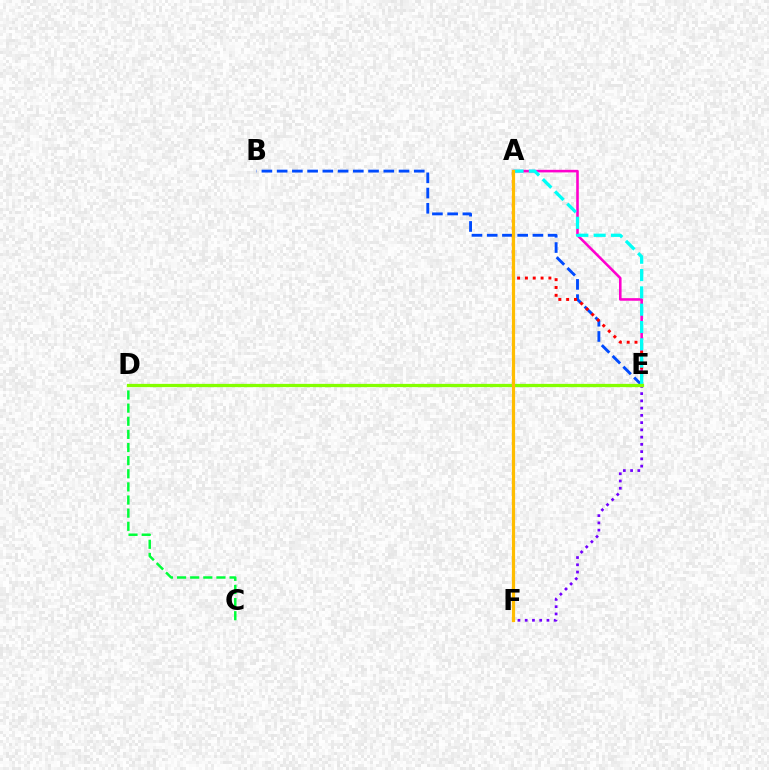{('C', 'D'): [{'color': '#00ff39', 'line_style': 'dashed', 'thickness': 1.78}], ('A', 'E'): [{'color': '#ff00cf', 'line_style': 'solid', 'thickness': 1.86}, {'color': '#ff0000', 'line_style': 'dotted', 'thickness': 2.13}, {'color': '#00fff6', 'line_style': 'dashed', 'thickness': 2.35}], ('B', 'E'): [{'color': '#004bff', 'line_style': 'dashed', 'thickness': 2.07}], ('E', 'F'): [{'color': '#7200ff', 'line_style': 'dotted', 'thickness': 1.97}], ('D', 'E'): [{'color': '#84ff00', 'line_style': 'solid', 'thickness': 2.35}], ('A', 'F'): [{'color': '#ffbd00', 'line_style': 'solid', 'thickness': 2.31}]}